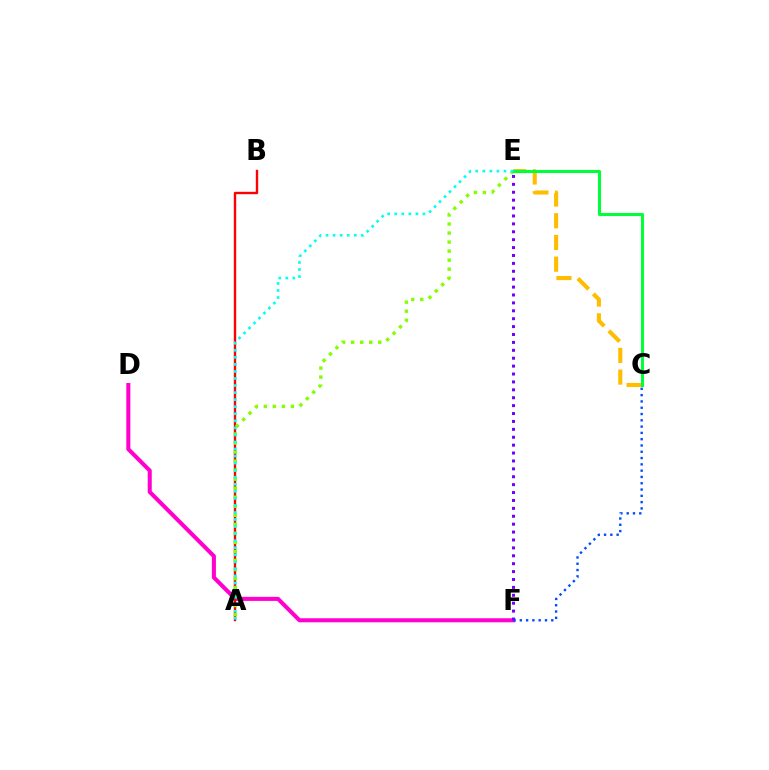{('D', 'F'): [{'color': '#ff00cf', 'line_style': 'solid', 'thickness': 2.91}], ('A', 'B'): [{'color': '#ff0000', 'line_style': 'solid', 'thickness': 1.72}], ('E', 'F'): [{'color': '#7200ff', 'line_style': 'dotted', 'thickness': 2.15}], ('A', 'E'): [{'color': '#84ff00', 'line_style': 'dotted', 'thickness': 2.45}, {'color': '#00fff6', 'line_style': 'dotted', 'thickness': 1.92}], ('C', 'E'): [{'color': '#ffbd00', 'line_style': 'dashed', 'thickness': 2.95}, {'color': '#00ff39', 'line_style': 'solid', 'thickness': 2.2}], ('C', 'F'): [{'color': '#004bff', 'line_style': 'dotted', 'thickness': 1.71}]}